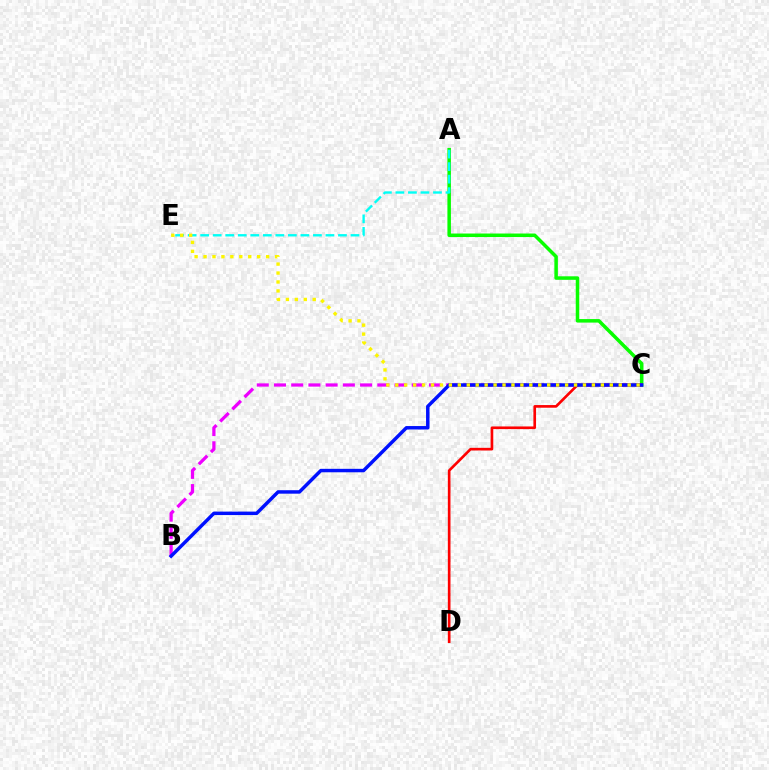{('A', 'C'): [{'color': '#08ff00', 'line_style': 'solid', 'thickness': 2.53}], ('A', 'E'): [{'color': '#00fff6', 'line_style': 'dashed', 'thickness': 1.7}], ('B', 'C'): [{'color': '#ee00ff', 'line_style': 'dashed', 'thickness': 2.34}, {'color': '#0010ff', 'line_style': 'solid', 'thickness': 2.49}], ('C', 'D'): [{'color': '#ff0000', 'line_style': 'solid', 'thickness': 1.91}], ('C', 'E'): [{'color': '#fcf500', 'line_style': 'dotted', 'thickness': 2.43}]}